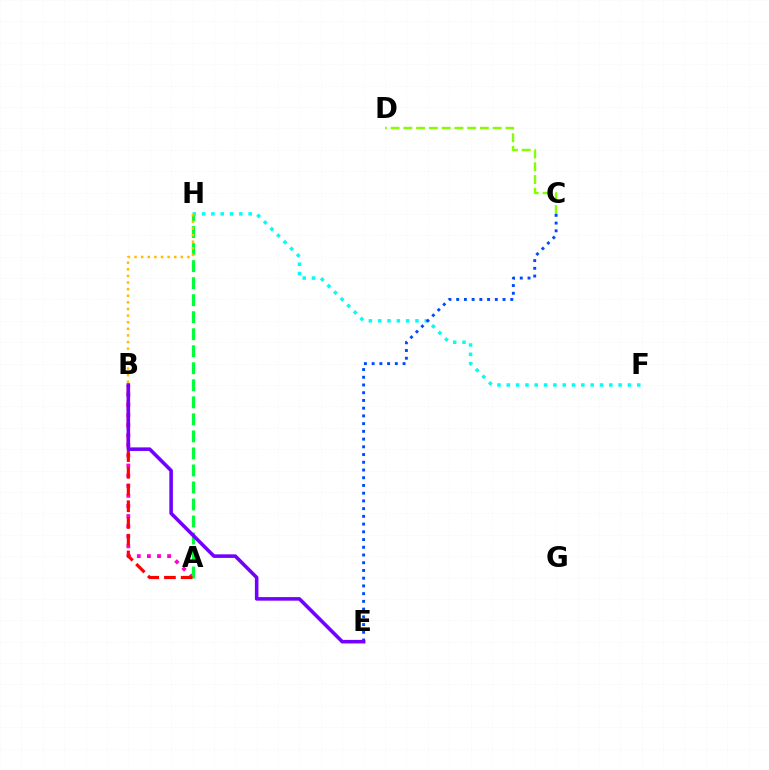{('F', 'H'): [{'color': '#00fff6', 'line_style': 'dotted', 'thickness': 2.53}], ('A', 'B'): [{'color': '#ff00cf', 'line_style': 'dotted', 'thickness': 2.75}, {'color': '#ff0000', 'line_style': 'dashed', 'thickness': 2.27}], ('A', 'H'): [{'color': '#00ff39', 'line_style': 'dashed', 'thickness': 2.31}], ('C', 'D'): [{'color': '#84ff00', 'line_style': 'dashed', 'thickness': 1.73}], ('C', 'E'): [{'color': '#004bff', 'line_style': 'dotted', 'thickness': 2.1}], ('B', 'E'): [{'color': '#7200ff', 'line_style': 'solid', 'thickness': 2.57}], ('B', 'H'): [{'color': '#ffbd00', 'line_style': 'dotted', 'thickness': 1.8}]}